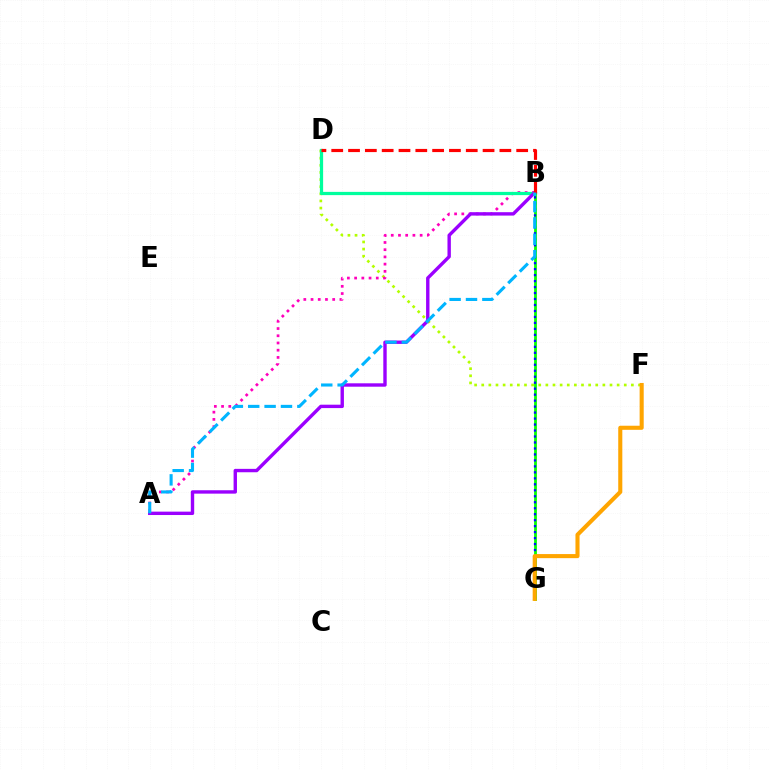{('D', 'F'): [{'color': '#b3ff00', 'line_style': 'dotted', 'thickness': 1.94}], ('A', 'B'): [{'color': '#ff00bd', 'line_style': 'dotted', 'thickness': 1.96}, {'color': '#9b00ff', 'line_style': 'solid', 'thickness': 2.44}, {'color': '#00b5ff', 'line_style': 'dashed', 'thickness': 2.23}], ('B', 'D'): [{'color': '#00ff9d', 'line_style': 'solid', 'thickness': 2.33}, {'color': '#ff0000', 'line_style': 'dashed', 'thickness': 2.28}], ('B', 'G'): [{'color': '#08ff00', 'line_style': 'solid', 'thickness': 2.01}, {'color': '#0010ff', 'line_style': 'dotted', 'thickness': 1.62}], ('F', 'G'): [{'color': '#ffa500', 'line_style': 'solid', 'thickness': 2.94}]}